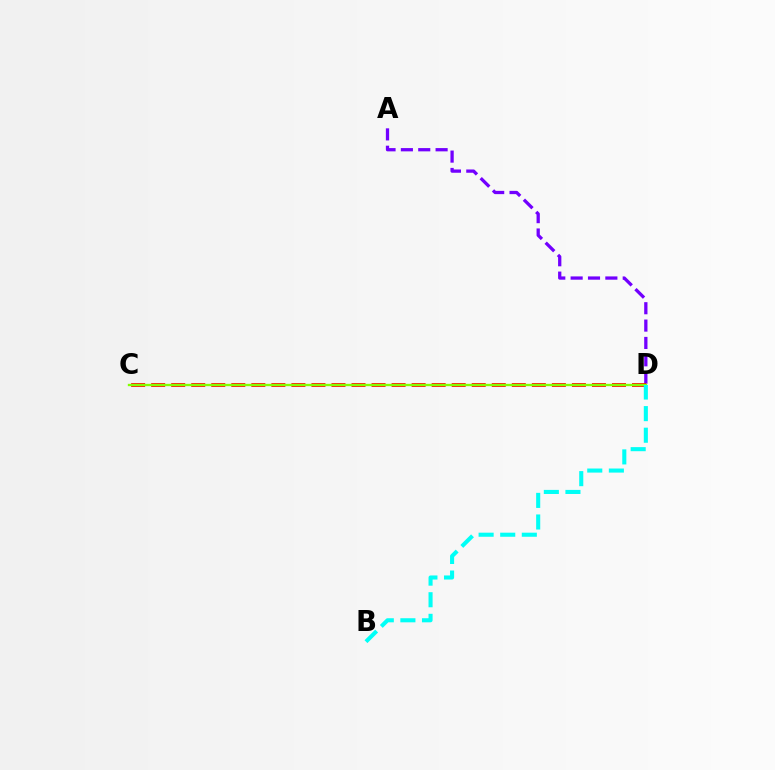{('A', 'D'): [{'color': '#7200ff', 'line_style': 'dashed', 'thickness': 2.36}], ('C', 'D'): [{'color': '#ff0000', 'line_style': 'dashed', 'thickness': 2.72}, {'color': '#84ff00', 'line_style': 'solid', 'thickness': 1.69}], ('B', 'D'): [{'color': '#00fff6', 'line_style': 'dashed', 'thickness': 2.93}]}